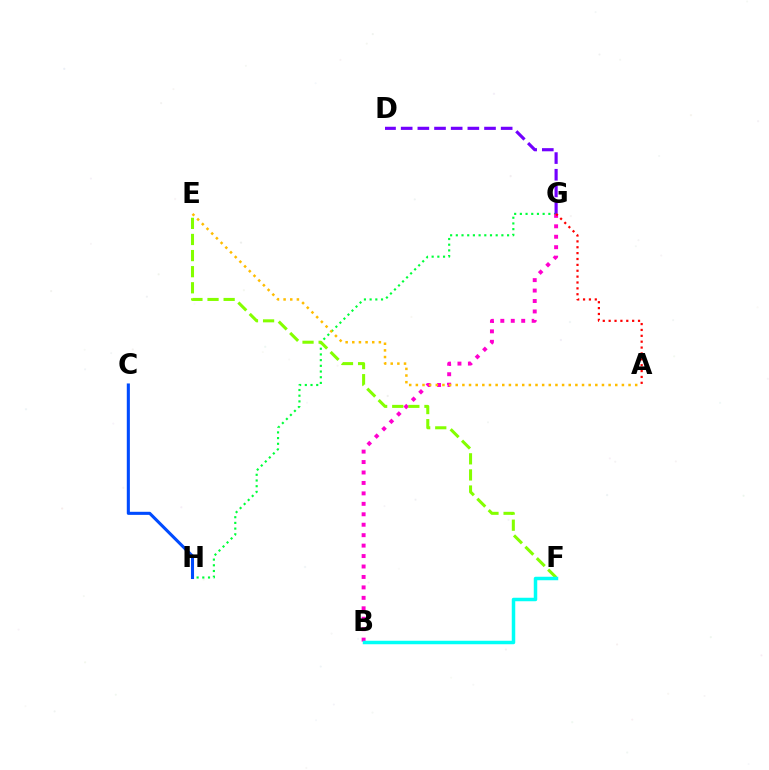{('G', 'H'): [{'color': '#00ff39', 'line_style': 'dotted', 'thickness': 1.55}], ('C', 'H'): [{'color': '#004bff', 'line_style': 'solid', 'thickness': 2.22}], ('B', 'G'): [{'color': '#ff00cf', 'line_style': 'dotted', 'thickness': 2.84}], ('A', 'E'): [{'color': '#ffbd00', 'line_style': 'dotted', 'thickness': 1.81}], ('E', 'F'): [{'color': '#84ff00', 'line_style': 'dashed', 'thickness': 2.19}], ('D', 'G'): [{'color': '#7200ff', 'line_style': 'dashed', 'thickness': 2.26}], ('B', 'F'): [{'color': '#00fff6', 'line_style': 'solid', 'thickness': 2.51}], ('A', 'G'): [{'color': '#ff0000', 'line_style': 'dotted', 'thickness': 1.6}]}